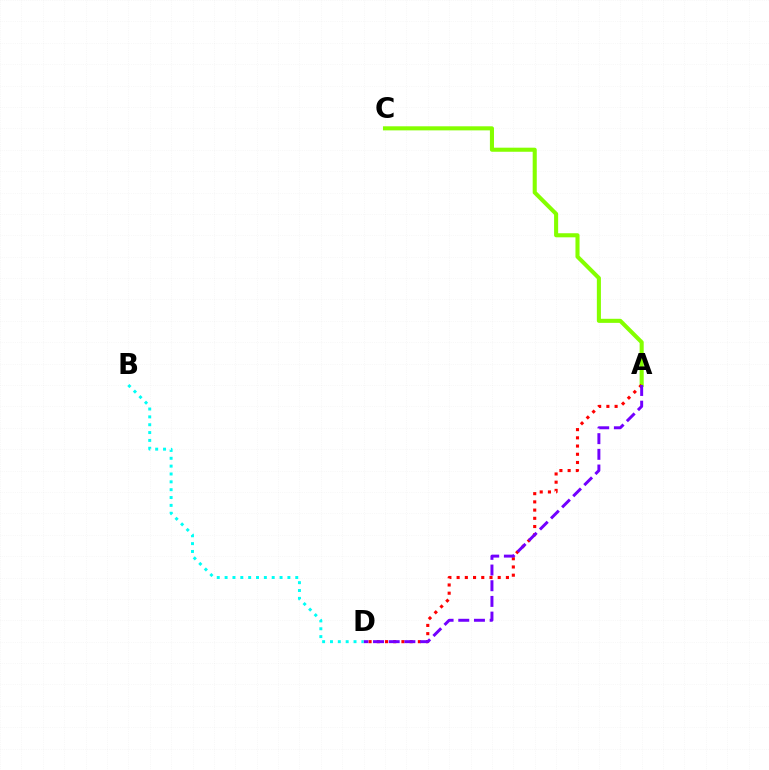{('A', 'C'): [{'color': '#84ff00', 'line_style': 'solid', 'thickness': 2.93}], ('A', 'D'): [{'color': '#ff0000', 'line_style': 'dotted', 'thickness': 2.23}, {'color': '#7200ff', 'line_style': 'dashed', 'thickness': 2.13}], ('B', 'D'): [{'color': '#00fff6', 'line_style': 'dotted', 'thickness': 2.13}]}